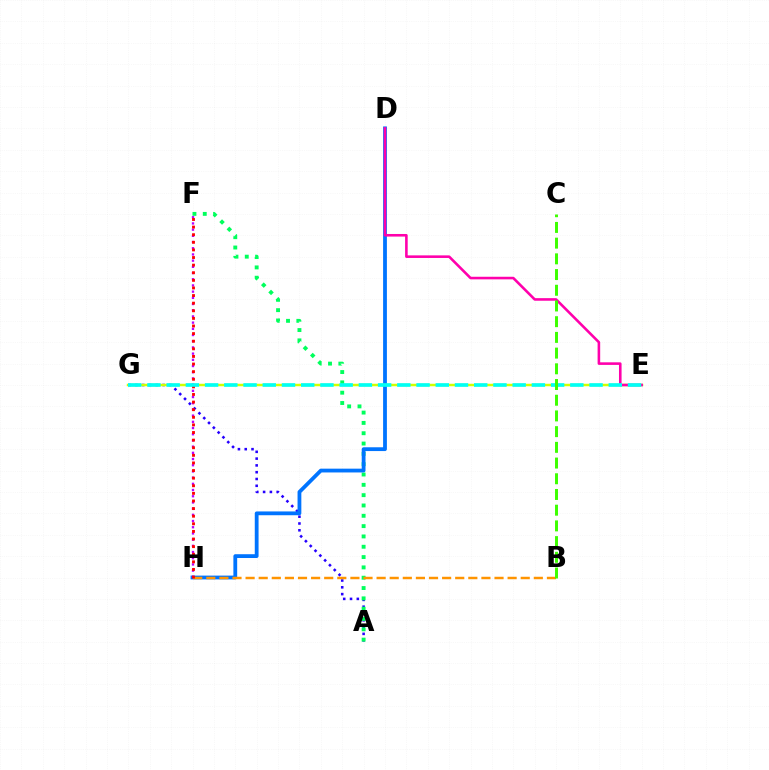{('A', 'G'): [{'color': '#2500ff', 'line_style': 'dotted', 'thickness': 1.85}], ('A', 'F'): [{'color': '#00ff5c', 'line_style': 'dotted', 'thickness': 2.8}], ('D', 'H'): [{'color': '#0074ff', 'line_style': 'solid', 'thickness': 2.73}], ('B', 'H'): [{'color': '#ff9400', 'line_style': 'dashed', 'thickness': 1.78}], ('E', 'G'): [{'color': '#d1ff00', 'line_style': 'solid', 'thickness': 1.78}, {'color': '#00fff6', 'line_style': 'dashed', 'thickness': 2.61}], ('F', 'H'): [{'color': '#b900ff', 'line_style': 'dotted', 'thickness': 1.68}, {'color': '#ff0000', 'line_style': 'dotted', 'thickness': 2.07}], ('D', 'E'): [{'color': '#ff00ac', 'line_style': 'solid', 'thickness': 1.87}], ('B', 'C'): [{'color': '#3dff00', 'line_style': 'dashed', 'thickness': 2.13}]}